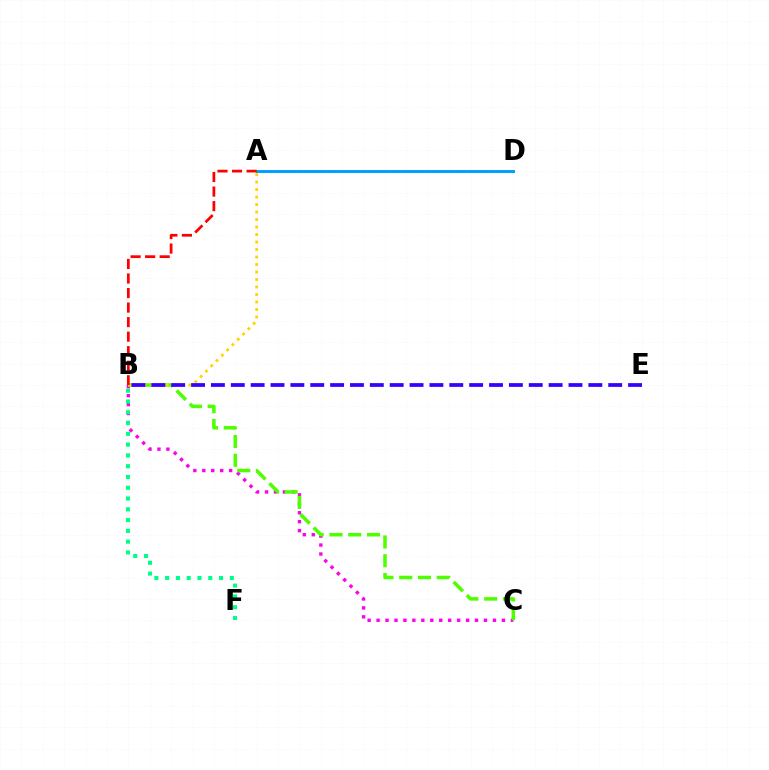{('B', 'C'): [{'color': '#ff00ed', 'line_style': 'dotted', 'thickness': 2.43}, {'color': '#4fff00', 'line_style': 'dashed', 'thickness': 2.55}], ('A', 'D'): [{'color': '#009eff', 'line_style': 'solid', 'thickness': 2.12}], ('A', 'B'): [{'color': '#ffd500', 'line_style': 'dotted', 'thickness': 2.04}, {'color': '#ff0000', 'line_style': 'dashed', 'thickness': 1.98}], ('B', 'E'): [{'color': '#3700ff', 'line_style': 'dashed', 'thickness': 2.7}], ('B', 'F'): [{'color': '#00ff86', 'line_style': 'dotted', 'thickness': 2.93}]}